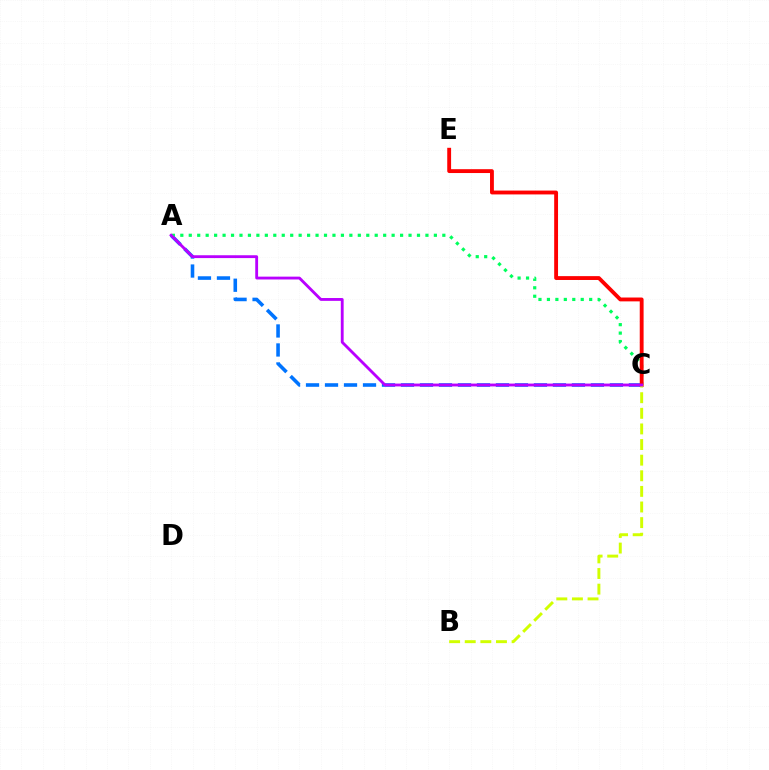{('A', 'C'): [{'color': '#0074ff', 'line_style': 'dashed', 'thickness': 2.58}, {'color': '#00ff5c', 'line_style': 'dotted', 'thickness': 2.3}, {'color': '#b900ff', 'line_style': 'solid', 'thickness': 2.05}], ('C', 'E'): [{'color': '#ff0000', 'line_style': 'solid', 'thickness': 2.77}], ('B', 'C'): [{'color': '#d1ff00', 'line_style': 'dashed', 'thickness': 2.12}]}